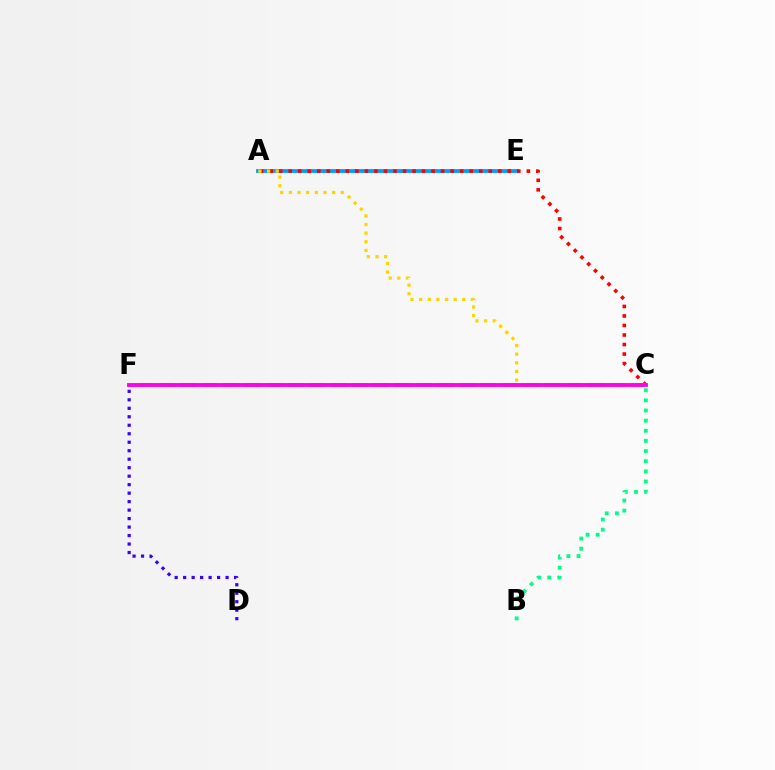{('A', 'E'): [{'color': '#009eff', 'line_style': 'solid', 'thickness': 2.76}], ('D', 'F'): [{'color': '#3700ff', 'line_style': 'dotted', 'thickness': 2.31}], ('A', 'C'): [{'color': '#ff0000', 'line_style': 'dotted', 'thickness': 2.59}, {'color': '#ffd500', 'line_style': 'dotted', 'thickness': 2.35}], ('B', 'C'): [{'color': '#00ff86', 'line_style': 'dotted', 'thickness': 2.75}], ('C', 'F'): [{'color': '#4fff00', 'line_style': 'dashed', 'thickness': 2.91}, {'color': '#ff00ed', 'line_style': 'solid', 'thickness': 2.77}]}